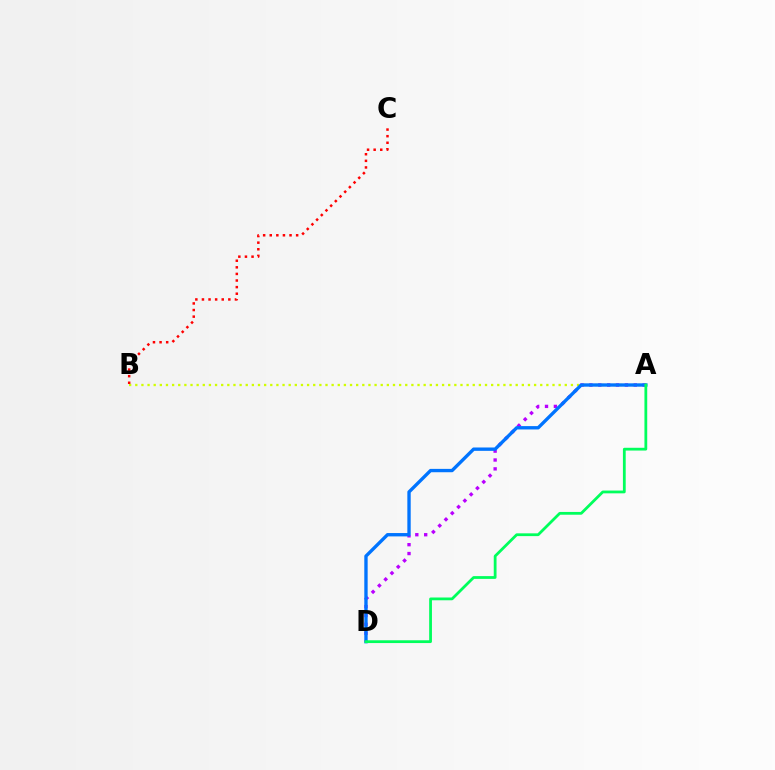{('A', 'B'): [{'color': '#d1ff00', 'line_style': 'dotted', 'thickness': 1.67}], ('B', 'C'): [{'color': '#ff0000', 'line_style': 'dotted', 'thickness': 1.79}], ('A', 'D'): [{'color': '#b900ff', 'line_style': 'dotted', 'thickness': 2.41}, {'color': '#0074ff', 'line_style': 'solid', 'thickness': 2.41}, {'color': '#00ff5c', 'line_style': 'solid', 'thickness': 2.0}]}